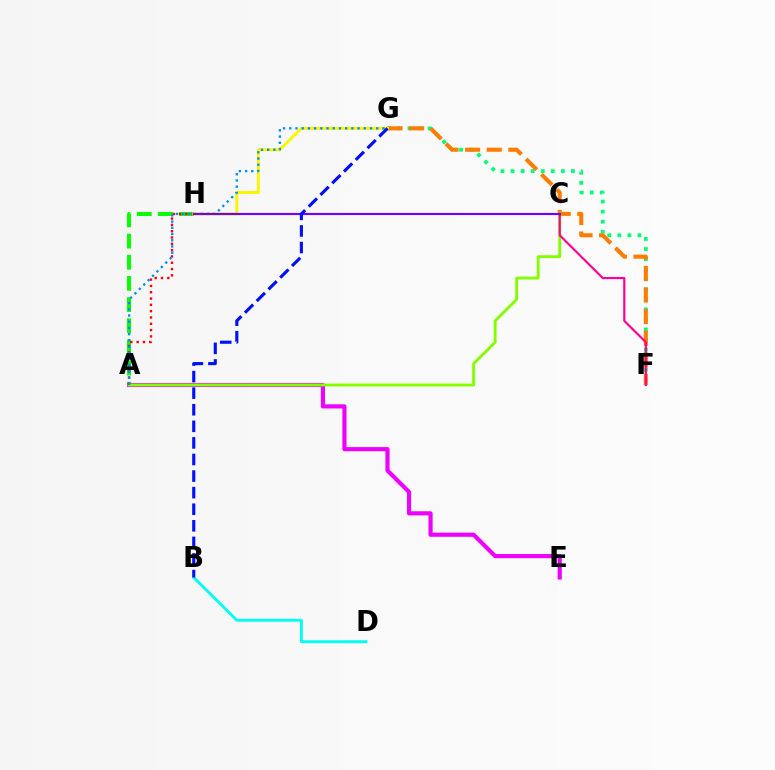{('F', 'G'): [{'color': '#00ff74', 'line_style': 'dotted', 'thickness': 2.73}, {'color': '#ff7c00', 'line_style': 'dashed', 'thickness': 2.93}], ('A', 'H'): [{'color': '#08ff00', 'line_style': 'dashed', 'thickness': 2.88}, {'color': '#ff0000', 'line_style': 'dotted', 'thickness': 1.71}], ('A', 'E'): [{'color': '#ee00ff', 'line_style': 'solid', 'thickness': 2.99}], ('B', 'D'): [{'color': '#00fff6', 'line_style': 'solid', 'thickness': 2.08}], ('A', 'C'): [{'color': '#84ff00', 'line_style': 'solid', 'thickness': 2.07}], ('G', 'H'): [{'color': '#fcf500', 'line_style': 'solid', 'thickness': 2.13}], ('A', 'G'): [{'color': '#008cff', 'line_style': 'dotted', 'thickness': 1.69}], ('C', 'F'): [{'color': '#ff0094', 'line_style': 'solid', 'thickness': 1.57}], ('C', 'H'): [{'color': '#7200ff', 'line_style': 'solid', 'thickness': 1.56}], ('B', 'G'): [{'color': '#0010ff', 'line_style': 'dashed', 'thickness': 2.25}]}